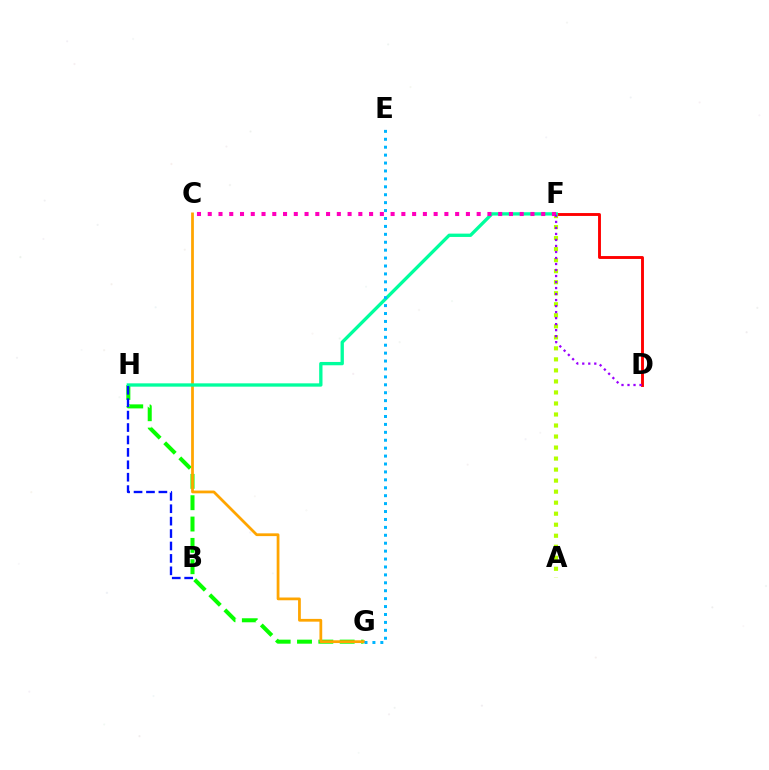{('G', 'H'): [{'color': '#08ff00', 'line_style': 'dashed', 'thickness': 2.9}], ('C', 'G'): [{'color': '#ffa500', 'line_style': 'solid', 'thickness': 1.99}], ('D', 'F'): [{'color': '#ff0000', 'line_style': 'solid', 'thickness': 2.08}, {'color': '#9b00ff', 'line_style': 'dotted', 'thickness': 1.63}], ('A', 'F'): [{'color': '#b3ff00', 'line_style': 'dotted', 'thickness': 2.99}], ('F', 'H'): [{'color': '#00ff9d', 'line_style': 'solid', 'thickness': 2.39}], ('B', 'H'): [{'color': '#0010ff', 'line_style': 'dashed', 'thickness': 1.69}], ('E', 'G'): [{'color': '#00b5ff', 'line_style': 'dotted', 'thickness': 2.15}], ('C', 'F'): [{'color': '#ff00bd', 'line_style': 'dotted', 'thickness': 2.92}]}